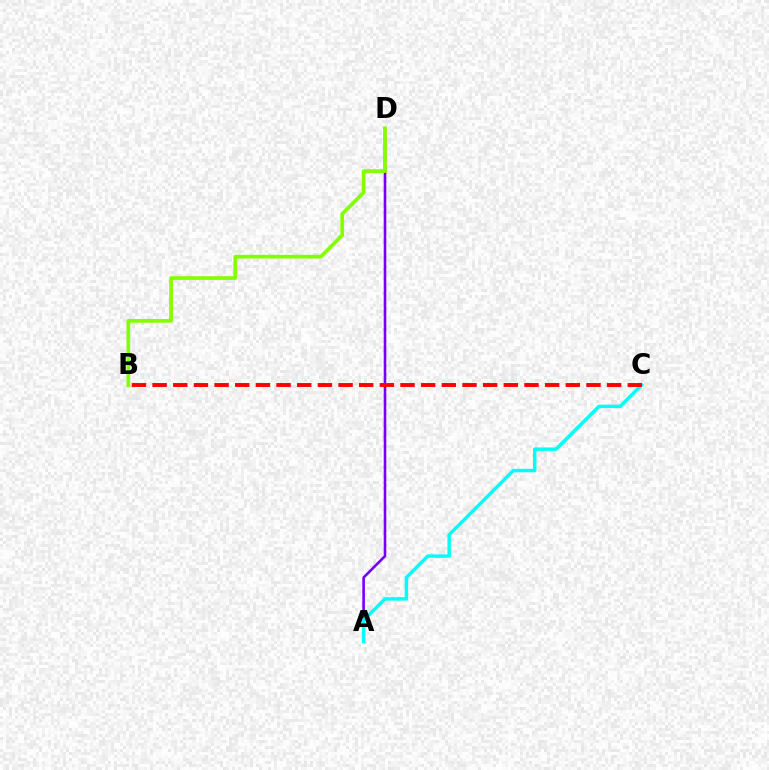{('A', 'D'): [{'color': '#7200ff', 'line_style': 'solid', 'thickness': 1.87}], ('A', 'C'): [{'color': '#00fff6', 'line_style': 'solid', 'thickness': 2.48}], ('B', 'D'): [{'color': '#84ff00', 'line_style': 'solid', 'thickness': 2.68}], ('B', 'C'): [{'color': '#ff0000', 'line_style': 'dashed', 'thickness': 2.81}]}